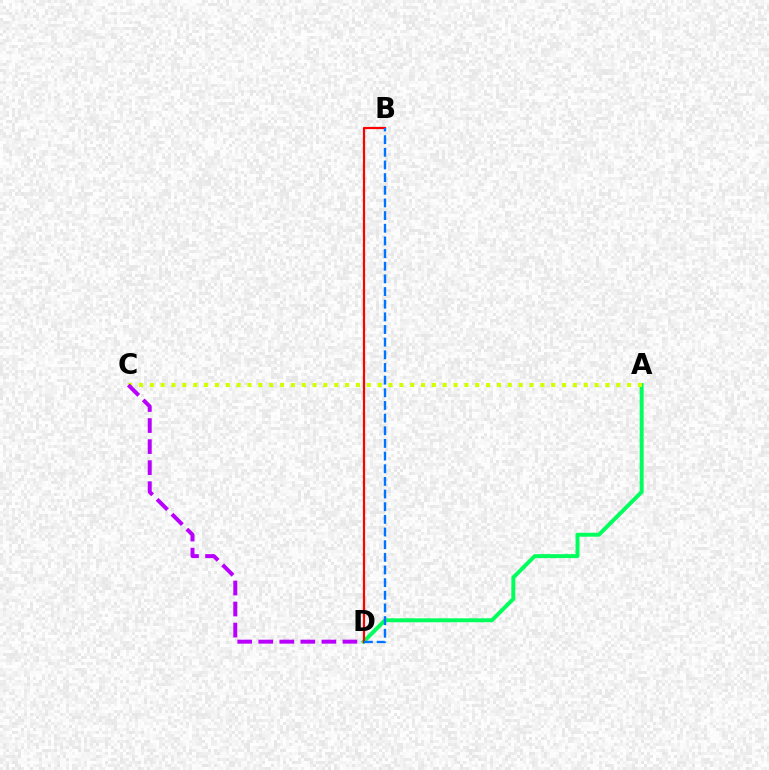{('A', 'D'): [{'color': '#00ff5c', 'line_style': 'solid', 'thickness': 2.84}], ('A', 'C'): [{'color': '#d1ff00', 'line_style': 'dotted', 'thickness': 2.95}], ('B', 'D'): [{'color': '#ff0000', 'line_style': 'solid', 'thickness': 1.6}, {'color': '#0074ff', 'line_style': 'dashed', 'thickness': 1.72}], ('C', 'D'): [{'color': '#b900ff', 'line_style': 'dashed', 'thickness': 2.86}]}